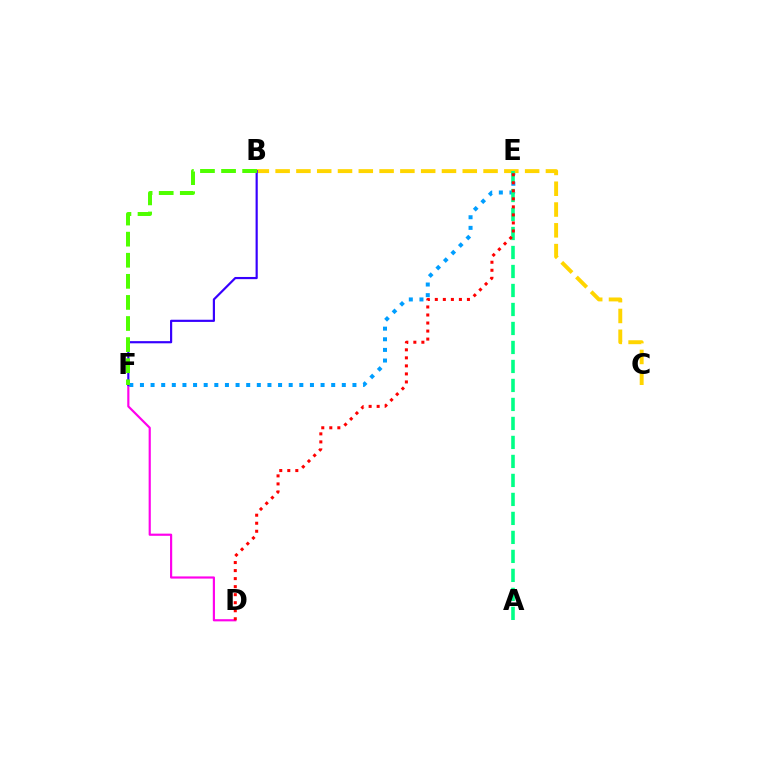{('D', 'F'): [{'color': '#ff00ed', 'line_style': 'solid', 'thickness': 1.56}], ('E', 'F'): [{'color': '#009eff', 'line_style': 'dotted', 'thickness': 2.89}], ('B', 'C'): [{'color': '#ffd500', 'line_style': 'dashed', 'thickness': 2.82}], ('A', 'E'): [{'color': '#00ff86', 'line_style': 'dashed', 'thickness': 2.58}], ('B', 'F'): [{'color': '#3700ff', 'line_style': 'solid', 'thickness': 1.57}, {'color': '#4fff00', 'line_style': 'dashed', 'thickness': 2.86}], ('D', 'E'): [{'color': '#ff0000', 'line_style': 'dotted', 'thickness': 2.18}]}